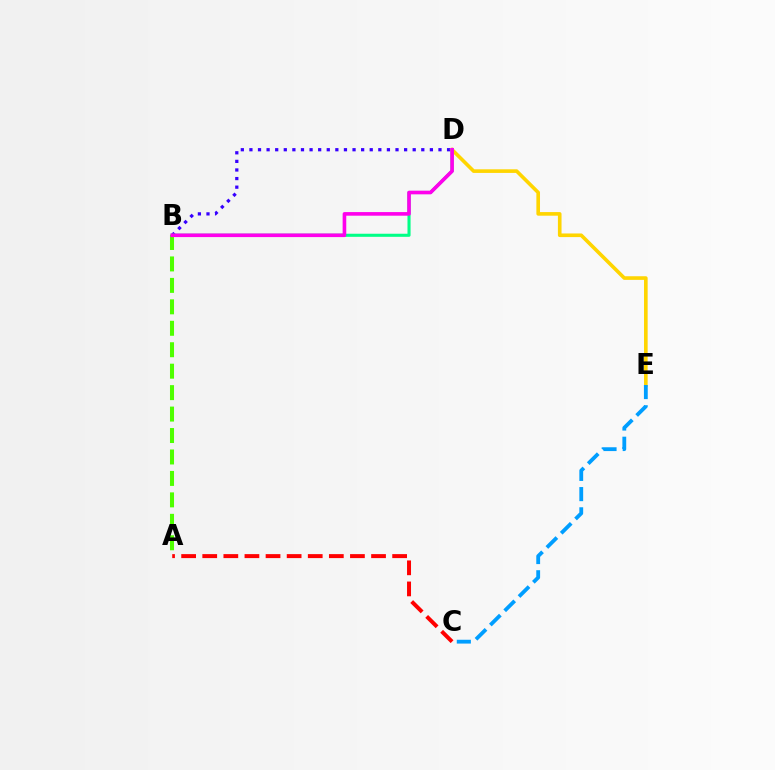{('B', 'D'): [{'color': '#3700ff', 'line_style': 'dotted', 'thickness': 2.33}, {'color': '#00ff86', 'line_style': 'solid', 'thickness': 2.22}, {'color': '#ff00ed', 'line_style': 'solid', 'thickness': 2.61}], ('A', 'C'): [{'color': '#ff0000', 'line_style': 'dashed', 'thickness': 2.87}], ('D', 'E'): [{'color': '#ffd500', 'line_style': 'solid', 'thickness': 2.61}], ('A', 'B'): [{'color': '#4fff00', 'line_style': 'dashed', 'thickness': 2.91}], ('C', 'E'): [{'color': '#009eff', 'line_style': 'dashed', 'thickness': 2.75}]}